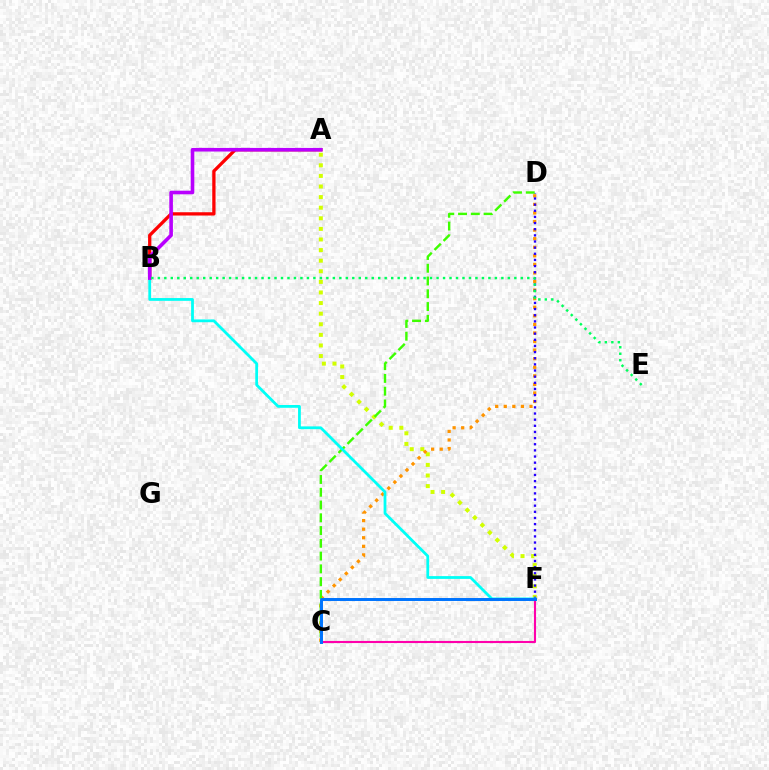{('C', 'F'): [{'color': '#ff00ac', 'line_style': 'solid', 'thickness': 1.52}, {'color': '#0074ff', 'line_style': 'solid', 'thickness': 2.14}], ('A', 'F'): [{'color': '#d1ff00', 'line_style': 'dotted', 'thickness': 2.88}], ('C', 'D'): [{'color': '#ff9400', 'line_style': 'dotted', 'thickness': 2.33}, {'color': '#3dff00', 'line_style': 'dashed', 'thickness': 1.73}], ('A', 'B'): [{'color': '#ff0000', 'line_style': 'solid', 'thickness': 2.36}, {'color': '#b900ff', 'line_style': 'solid', 'thickness': 2.6}], ('D', 'F'): [{'color': '#2500ff', 'line_style': 'dotted', 'thickness': 1.67}], ('B', 'F'): [{'color': '#00fff6', 'line_style': 'solid', 'thickness': 2.0}], ('B', 'E'): [{'color': '#00ff5c', 'line_style': 'dotted', 'thickness': 1.76}]}